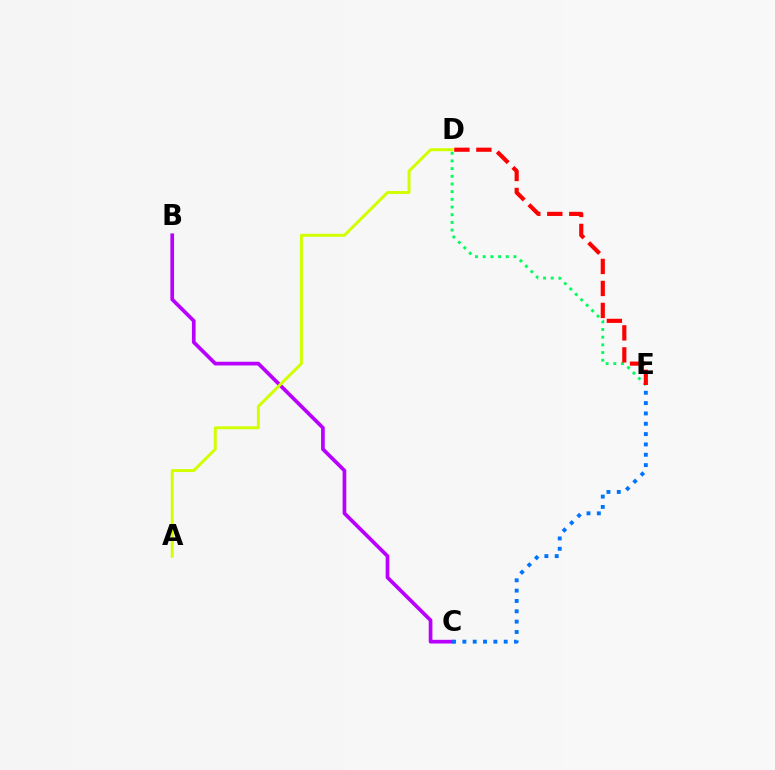{('D', 'E'): [{'color': '#00ff5c', 'line_style': 'dotted', 'thickness': 2.09}, {'color': '#ff0000', 'line_style': 'dashed', 'thickness': 2.99}], ('B', 'C'): [{'color': '#b900ff', 'line_style': 'solid', 'thickness': 2.66}], ('C', 'E'): [{'color': '#0074ff', 'line_style': 'dotted', 'thickness': 2.81}], ('A', 'D'): [{'color': '#d1ff00', 'line_style': 'solid', 'thickness': 2.13}]}